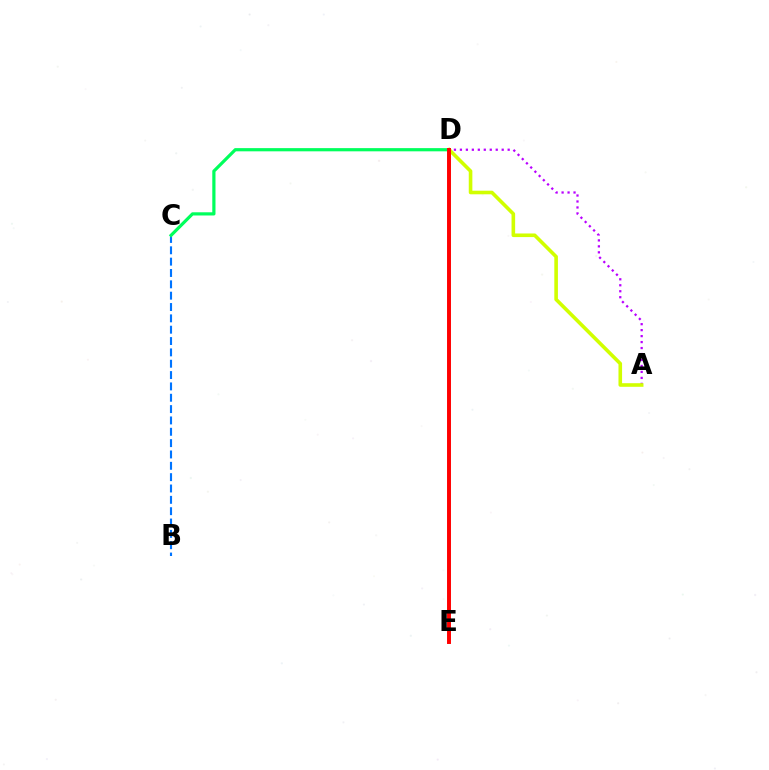{('A', 'D'): [{'color': '#b900ff', 'line_style': 'dotted', 'thickness': 1.62}, {'color': '#d1ff00', 'line_style': 'solid', 'thickness': 2.59}], ('B', 'C'): [{'color': '#0074ff', 'line_style': 'dashed', 'thickness': 1.54}], ('C', 'D'): [{'color': '#00ff5c', 'line_style': 'solid', 'thickness': 2.3}], ('D', 'E'): [{'color': '#ff0000', 'line_style': 'solid', 'thickness': 2.83}]}